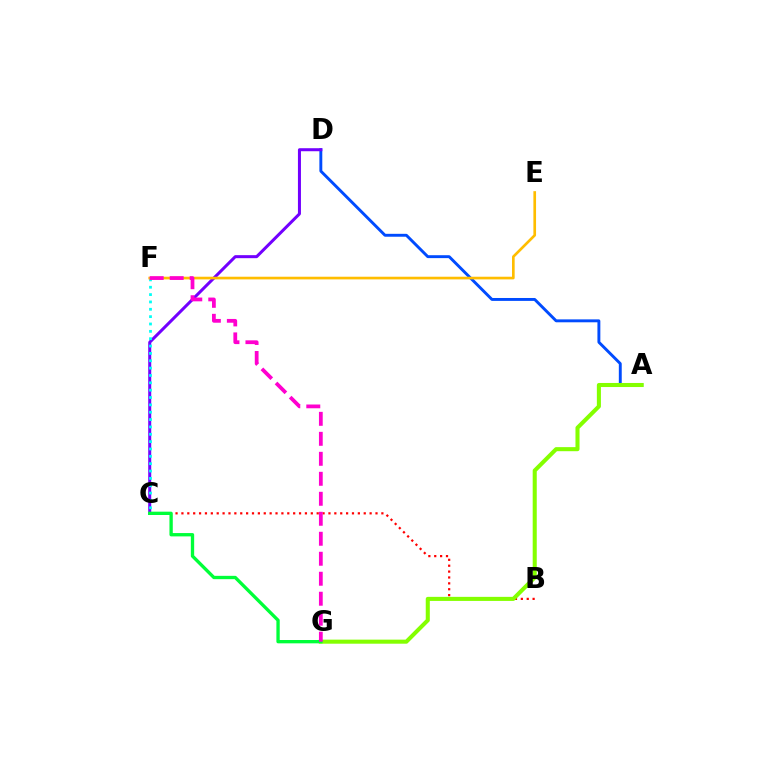{('B', 'C'): [{'color': '#ff0000', 'line_style': 'dotted', 'thickness': 1.6}], ('A', 'D'): [{'color': '#004bff', 'line_style': 'solid', 'thickness': 2.09}], ('C', 'D'): [{'color': '#7200ff', 'line_style': 'solid', 'thickness': 2.17}], ('C', 'F'): [{'color': '#00fff6', 'line_style': 'dotted', 'thickness': 2.0}], ('A', 'G'): [{'color': '#84ff00', 'line_style': 'solid', 'thickness': 2.92}], ('E', 'F'): [{'color': '#ffbd00', 'line_style': 'solid', 'thickness': 1.91}], ('C', 'G'): [{'color': '#00ff39', 'line_style': 'solid', 'thickness': 2.4}], ('F', 'G'): [{'color': '#ff00cf', 'line_style': 'dashed', 'thickness': 2.72}]}